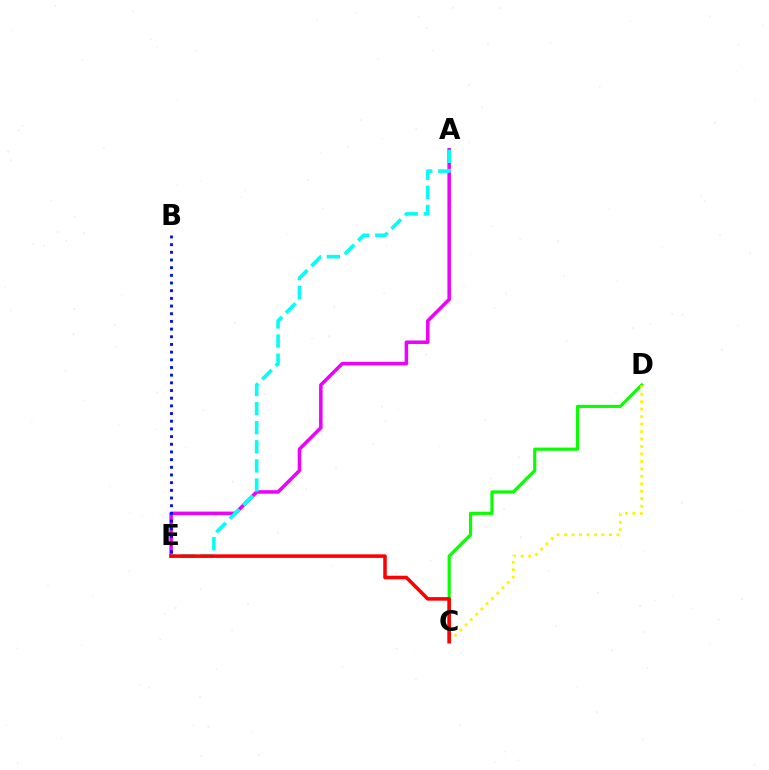{('A', 'E'): [{'color': '#ee00ff', 'line_style': 'solid', 'thickness': 2.53}, {'color': '#00fff6', 'line_style': 'dashed', 'thickness': 2.6}], ('B', 'E'): [{'color': '#0010ff', 'line_style': 'dotted', 'thickness': 2.09}], ('C', 'D'): [{'color': '#08ff00', 'line_style': 'solid', 'thickness': 2.27}, {'color': '#fcf500', 'line_style': 'dotted', 'thickness': 2.03}], ('C', 'E'): [{'color': '#ff0000', 'line_style': 'solid', 'thickness': 2.56}]}